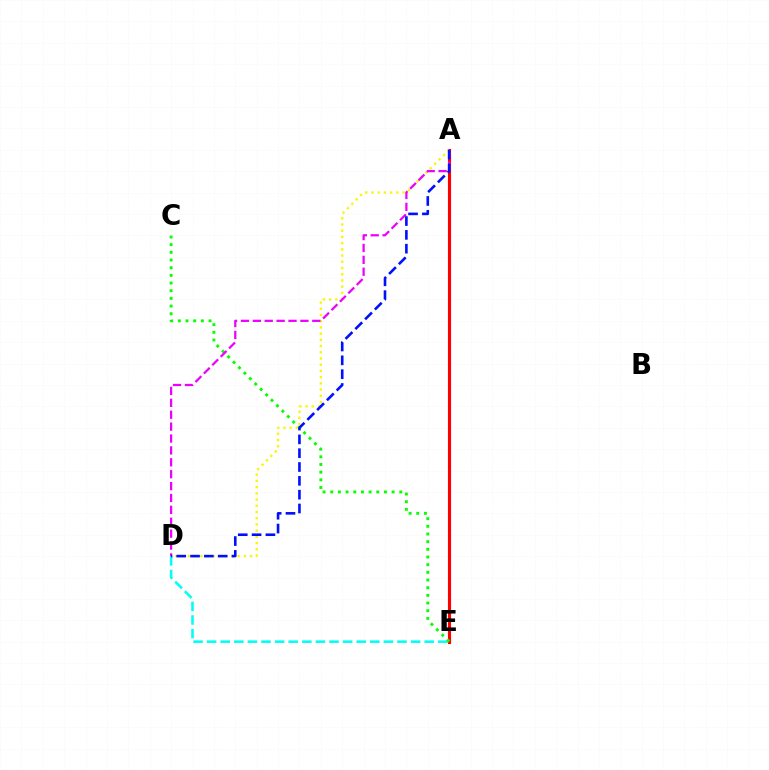{('D', 'E'): [{'color': '#00fff6', 'line_style': 'dashed', 'thickness': 1.85}], ('A', 'E'): [{'color': '#ff0000', 'line_style': 'solid', 'thickness': 2.25}], ('C', 'E'): [{'color': '#08ff00', 'line_style': 'dotted', 'thickness': 2.08}], ('A', 'D'): [{'color': '#fcf500', 'line_style': 'dotted', 'thickness': 1.69}, {'color': '#ee00ff', 'line_style': 'dashed', 'thickness': 1.62}, {'color': '#0010ff', 'line_style': 'dashed', 'thickness': 1.88}]}